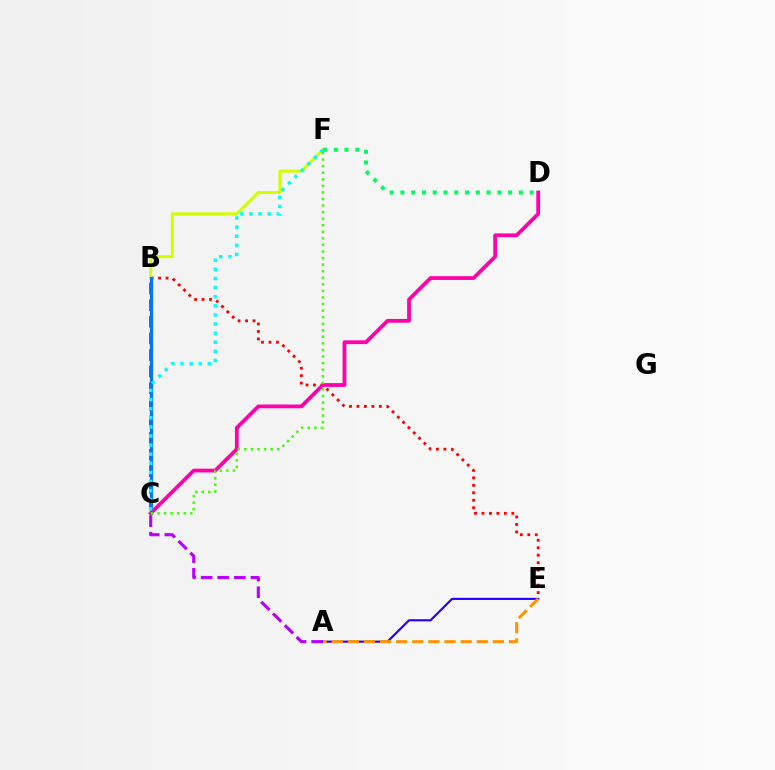{('A', 'B'): [{'color': '#b900ff', 'line_style': 'dashed', 'thickness': 2.26}], ('B', 'E'): [{'color': '#ff0000', 'line_style': 'dotted', 'thickness': 2.03}], ('A', 'E'): [{'color': '#2500ff', 'line_style': 'solid', 'thickness': 1.54}, {'color': '#ff9400', 'line_style': 'dashed', 'thickness': 2.19}], ('B', 'F'): [{'color': '#d1ff00', 'line_style': 'solid', 'thickness': 2.18}], ('B', 'C'): [{'color': '#0074ff', 'line_style': 'solid', 'thickness': 2.27}], ('C', 'D'): [{'color': '#ff00ac', 'line_style': 'solid', 'thickness': 2.72}], ('C', 'F'): [{'color': '#3dff00', 'line_style': 'dotted', 'thickness': 1.78}, {'color': '#00fff6', 'line_style': 'dotted', 'thickness': 2.48}], ('D', 'F'): [{'color': '#00ff5c', 'line_style': 'dotted', 'thickness': 2.93}]}